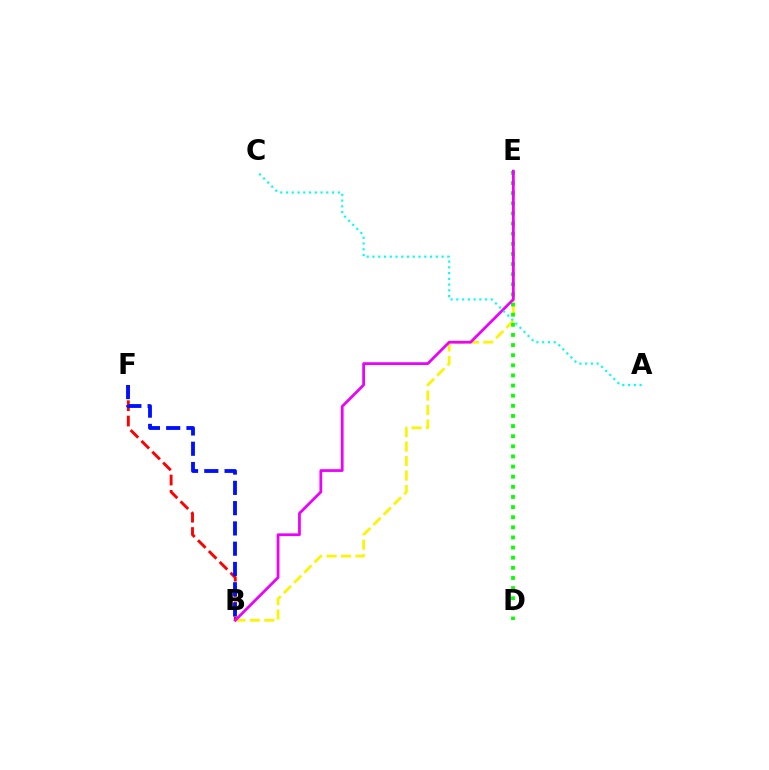{('B', 'F'): [{'color': '#ff0000', 'line_style': 'dashed', 'thickness': 2.08}, {'color': '#0010ff', 'line_style': 'dashed', 'thickness': 2.75}], ('B', 'E'): [{'color': '#fcf500', 'line_style': 'dashed', 'thickness': 1.97}, {'color': '#ee00ff', 'line_style': 'solid', 'thickness': 1.99}], ('D', 'E'): [{'color': '#08ff00', 'line_style': 'dotted', 'thickness': 2.75}], ('A', 'C'): [{'color': '#00fff6', 'line_style': 'dotted', 'thickness': 1.56}]}